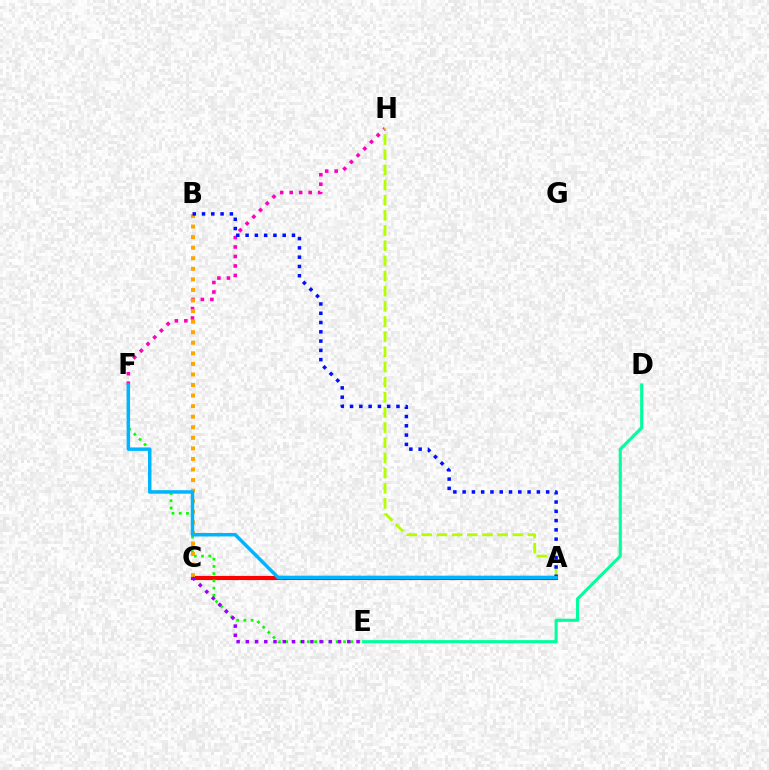{('F', 'H'): [{'color': '#ff00bd', 'line_style': 'dotted', 'thickness': 2.58}], ('A', 'C'): [{'color': '#ff0000', 'line_style': 'solid', 'thickness': 2.98}], ('E', 'F'): [{'color': '#08ff00', 'line_style': 'dotted', 'thickness': 1.96}], ('A', 'H'): [{'color': '#b3ff00', 'line_style': 'dashed', 'thickness': 2.06}], ('D', 'E'): [{'color': '#00ff9d', 'line_style': 'solid', 'thickness': 2.22}], ('B', 'C'): [{'color': '#ffa500', 'line_style': 'dotted', 'thickness': 2.87}], ('A', 'B'): [{'color': '#0010ff', 'line_style': 'dotted', 'thickness': 2.52}], ('C', 'E'): [{'color': '#9b00ff', 'line_style': 'dotted', 'thickness': 2.51}], ('A', 'F'): [{'color': '#00b5ff', 'line_style': 'solid', 'thickness': 2.51}]}